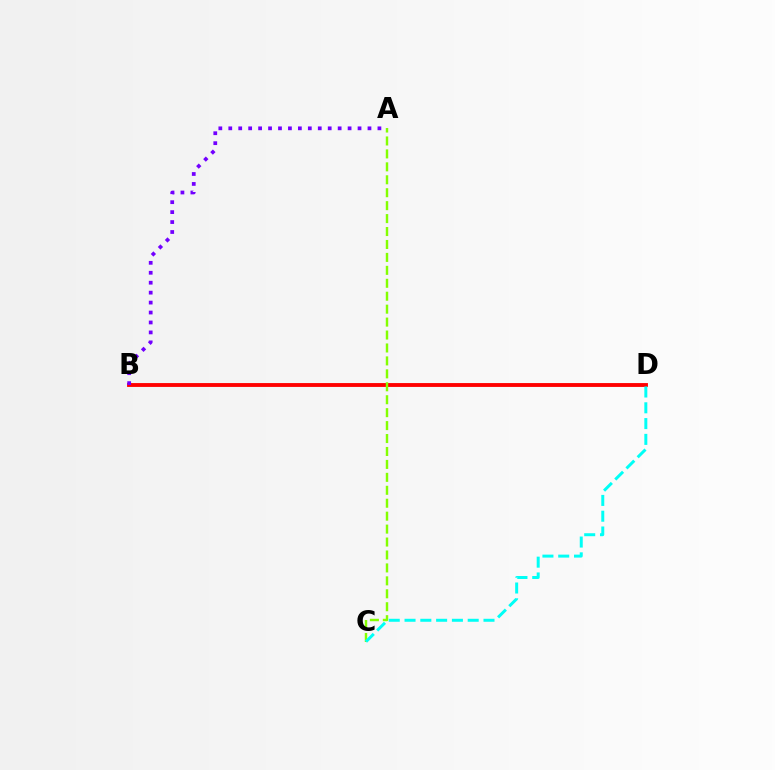{('B', 'D'): [{'color': '#ff0000', 'line_style': 'solid', 'thickness': 2.78}], ('A', 'C'): [{'color': '#84ff00', 'line_style': 'dashed', 'thickness': 1.76}], ('A', 'B'): [{'color': '#7200ff', 'line_style': 'dotted', 'thickness': 2.7}], ('C', 'D'): [{'color': '#00fff6', 'line_style': 'dashed', 'thickness': 2.15}]}